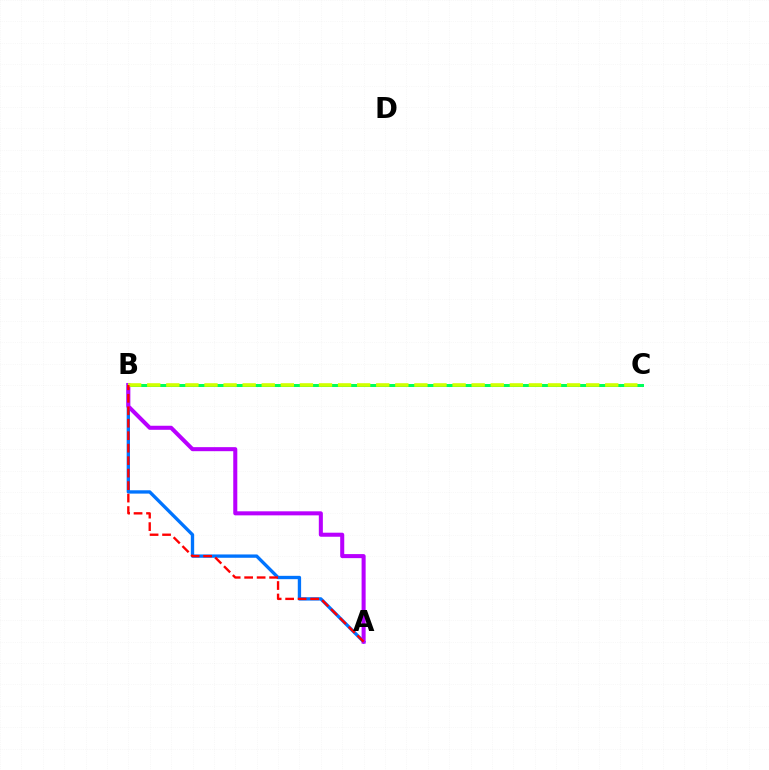{('A', 'B'): [{'color': '#0074ff', 'line_style': 'solid', 'thickness': 2.4}, {'color': '#b900ff', 'line_style': 'solid', 'thickness': 2.91}, {'color': '#ff0000', 'line_style': 'dashed', 'thickness': 1.69}], ('B', 'C'): [{'color': '#00ff5c', 'line_style': 'solid', 'thickness': 2.16}, {'color': '#d1ff00', 'line_style': 'dashed', 'thickness': 2.59}]}